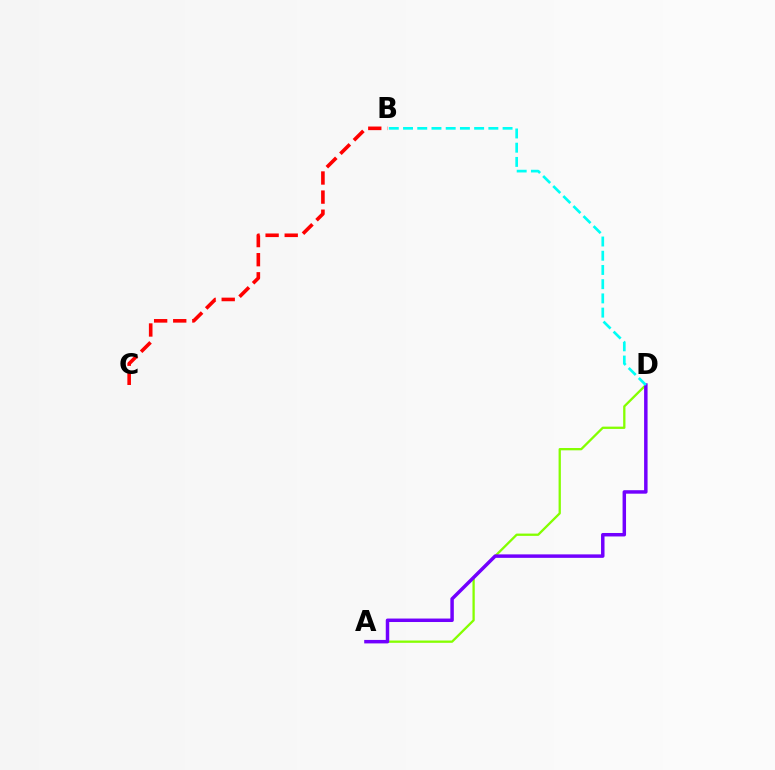{('B', 'C'): [{'color': '#ff0000', 'line_style': 'dashed', 'thickness': 2.59}], ('A', 'D'): [{'color': '#84ff00', 'line_style': 'solid', 'thickness': 1.65}, {'color': '#7200ff', 'line_style': 'solid', 'thickness': 2.5}], ('B', 'D'): [{'color': '#00fff6', 'line_style': 'dashed', 'thickness': 1.93}]}